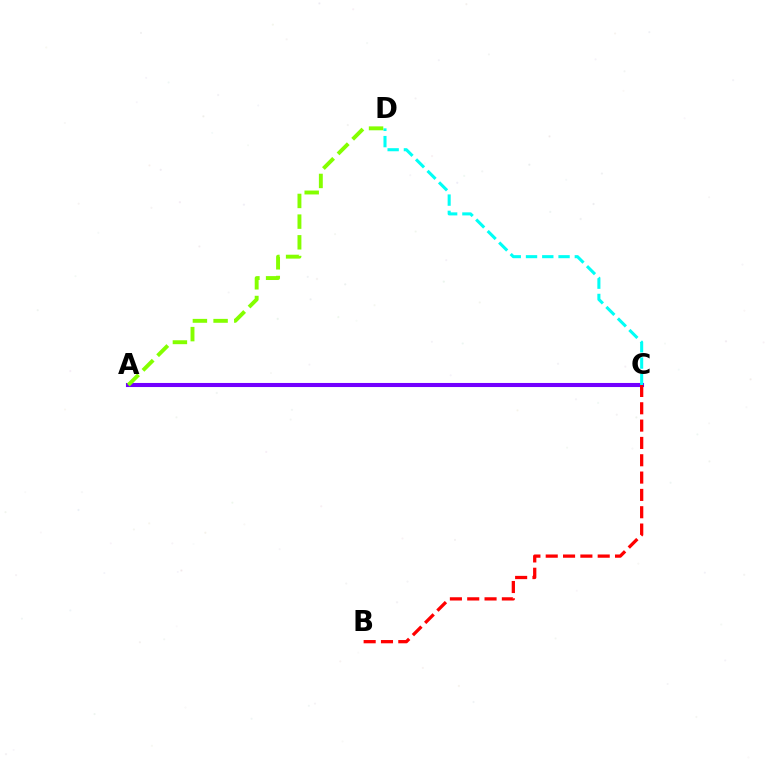{('A', 'C'): [{'color': '#7200ff', 'line_style': 'solid', 'thickness': 2.94}], ('C', 'D'): [{'color': '#00fff6', 'line_style': 'dashed', 'thickness': 2.21}], ('B', 'C'): [{'color': '#ff0000', 'line_style': 'dashed', 'thickness': 2.35}], ('A', 'D'): [{'color': '#84ff00', 'line_style': 'dashed', 'thickness': 2.81}]}